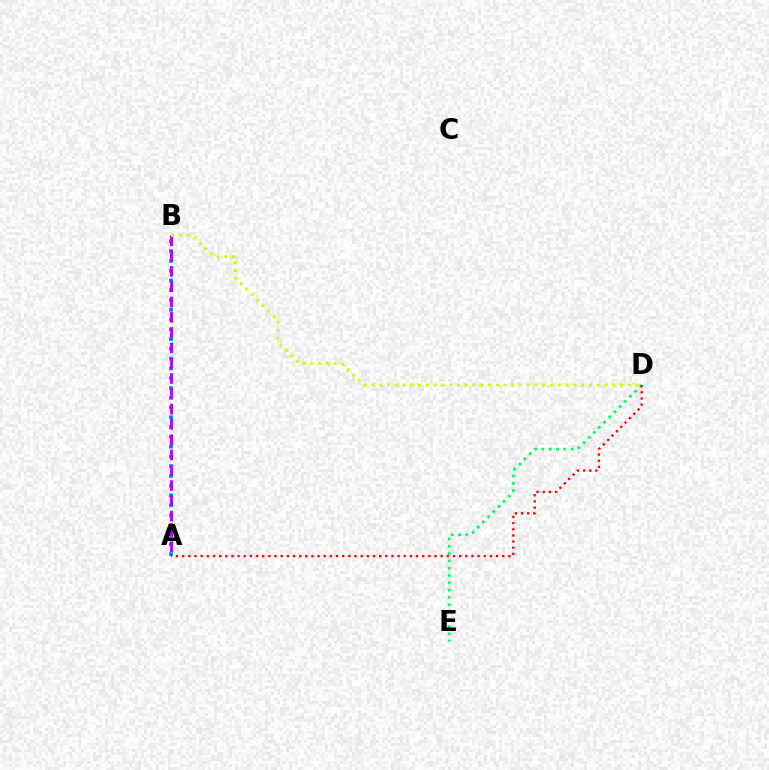{('D', 'E'): [{'color': '#00ff5c', 'line_style': 'dotted', 'thickness': 1.98}], ('A', 'B'): [{'color': '#0074ff', 'line_style': 'dotted', 'thickness': 2.66}, {'color': '#b900ff', 'line_style': 'dashed', 'thickness': 2.08}], ('A', 'D'): [{'color': '#ff0000', 'line_style': 'dotted', 'thickness': 1.67}], ('B', 'D'): [{'color': '#d1ff00', 'line_style': 'dotted', 'thickness': 2.11}]}